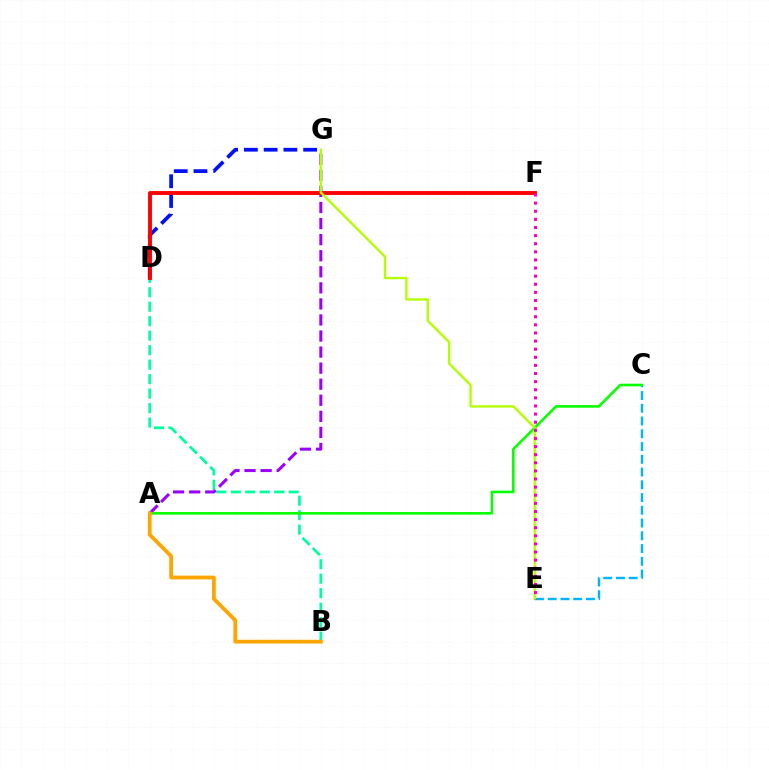{('B', 'D'): [{'color': '#00ff9d', 'line_style': 'dashed', 'thickness': 1.97}], ('D', 'G'): [{'color': '#0010ff', 'line_style': 'dashed', 'thickness': 2.68}], ('A', 'G'): [{'color': '#9b00ff', 'line_style': 'dashed', 'thickness': 2.18}], ('D', 'F'): [{'color': '#ff0000', 'line_style': 'solid', 'thickness': 2.8}], ('C', 'E'): [{'color': '#00b5ff', 'line_style': 'dashed', 'thickness': 1.73}], ('A', 'C'): [{'color': '#08ff00', 'line_style': 'solid', 'thickness': 1.88}], ('E', 'G'): [{'color': '#b3ff00', 'line_style': 'solid', 'thickness': 1.7}], ('E', 'F'): [{'color': '#ff00bd', 'line_style': 'dotted', 'thickness': 2.2}], ('A', 'B'): [{'color': '#ffa500', 'line_style': 'solid', 'thickness': 2.72}]}